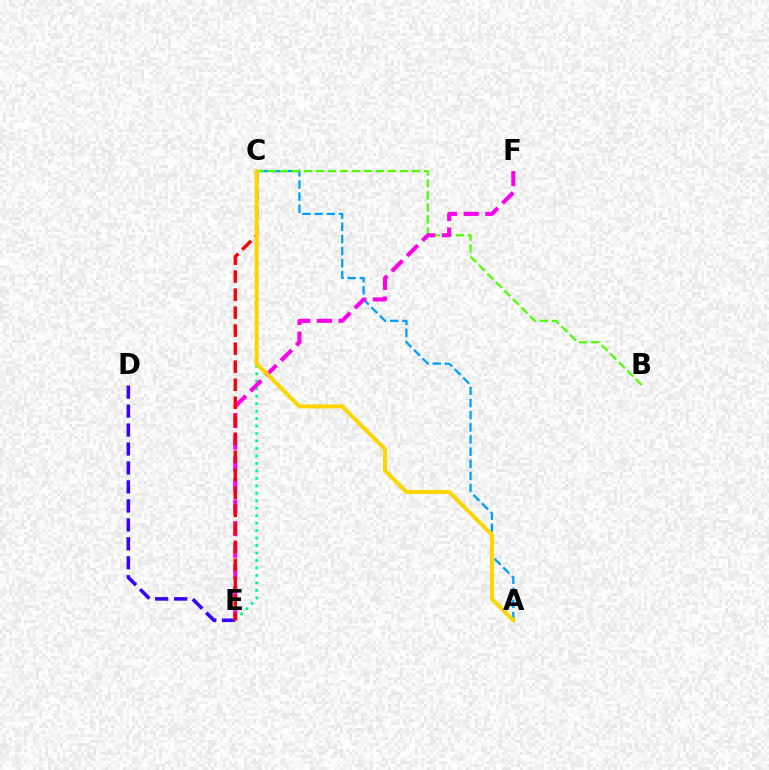{('C', 'E'): [{'color': '#00ff86', 'line_style': 'dotted', 'thickness': 2.03}, {'color': '#ff0000', 'line_style': 'dashed', 'thickness': 2.45}], ('D', 'E'): [{'color': '#3700ff', 'line_style': 'dashed', 'thickness': 2.58}], ('A', 'C'): [{'color': '#009eff', 'line_style': 'dashed', 'thickness': 1.65}, {'color': '#ffd500', 'line_style': 'solid', 'thickness': 2.9}], ('B', 'C'): [{'color': '#4fff00', 'line_style': 'dashed', 'thickness': 1.63}], ('E', 'F'): [{'color': '#ff00ed', 'line_style': 'dashed', 'thickness': 2.94}]}